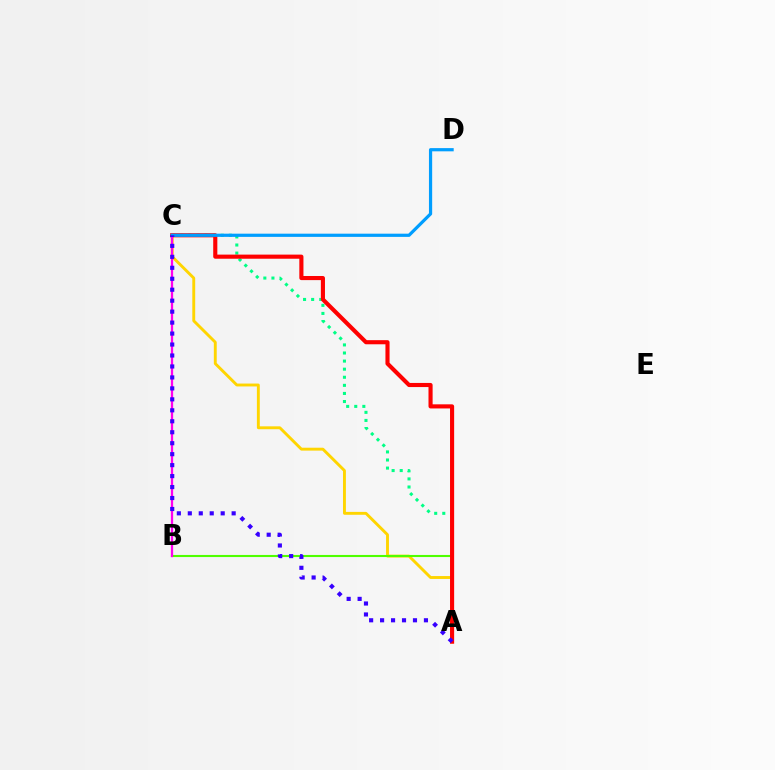{('A', 'C'): [{'color': '#ffd500', 'line_style': 'solid', 'thickness': 2.08}, {'color': '#00ff86', 'line_style': 'dotted', 'thickness': 2.2}, {'color': '#ff0000', 'line_style': 'solid', 'thickness': 2.96}, {'color': '#3700ff', 'line_style': 'dotted', 'thickness': 2.98}], ('A', 'B'): [{'color': '#4fff00', 'line_style': 'solid', 'thickness': 1.51}], ('B', 'C'): [{'color': '#ff00ed', 'line_style': 'solid', 'thickness': 1.63}], ('C', 'D'): [{'color': '#009eff', 'line_style': 'solid', 'thickness': 2.31}]}